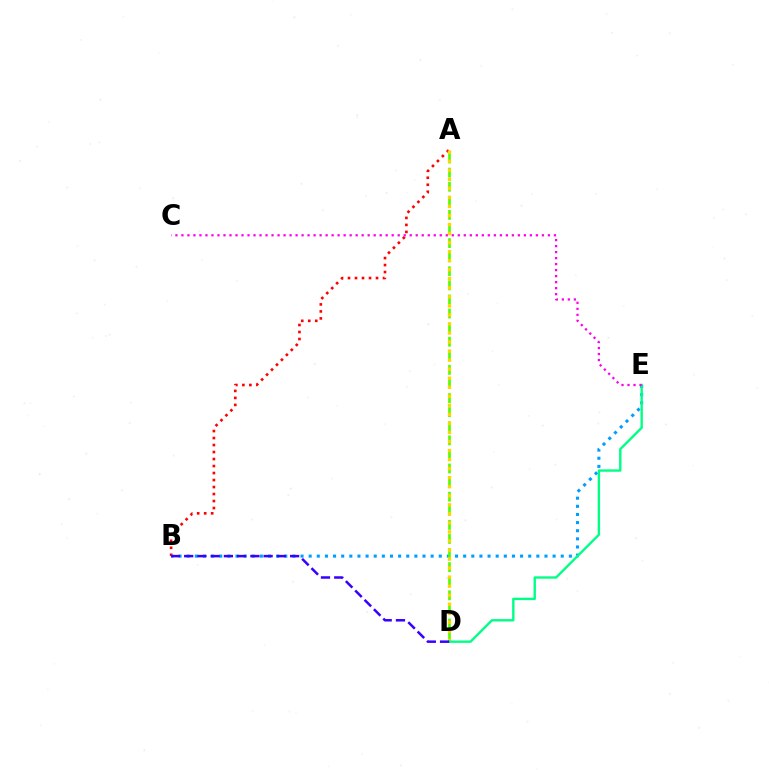{('A', 'B'): [{'color': '#ff0000', 'line_style': 'dotted', 'thickness': 1.9}], ('B', 'E'): [{'color': '#009eff', 'line_style': 'dotted', 'thickness': 2.21}], ('A', 'D'): [{'color': '#4fff00', 'line_style': 'dashed', 'thickness': 1.91}, {'color': '#ffd500', 'line_style': 'dotted', 'thickness': 2.46}], ('D', 'E'): [{'color': '#00ff86', 'line_style': 'solid', 'thickness': 1.72}], ('C', 'E'): [{'color': '#ff00ed', 'line_style': 'dotted', 'thickness': 1.63}], ('B', 'D'): [{'color': '#3700ff', 'line_style': 'dashed', 'thickness': 1.8}]}